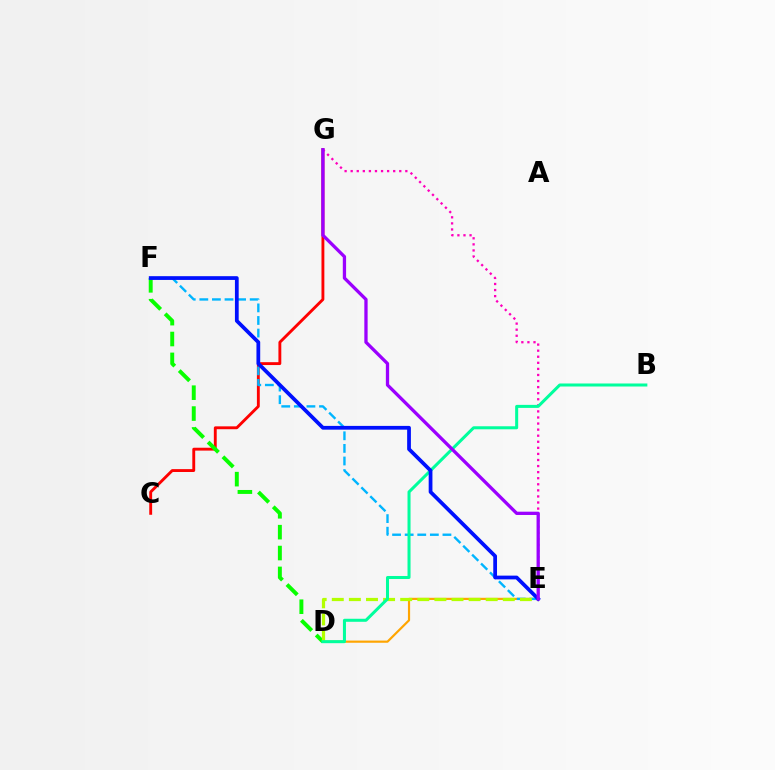{('D', 'E'): [{'color': '#ffa500', 'line_style': 'solid', 'thickness': 1.57}, {'color': '#b3ff00', 'line_style': 'dashed', 'thickness': 2.32}], ('C', 'G'): [{'color': '#ff0000', 'line_style': 'solid', 'thickness': 2.07}], ('E', 'F'): [{'color': '#00b5ff', 'line_style': 'dashed', 'thickness': 1.71}, {'color': '#0010ff', 'line_style': 'solid', 'thickness': 2.7}], ('E', 'G'): [{'color': '#ff00bd', 'line_style': 'dotted', 'thickness': 1.65}, {'color': '#9b00ff', 'line_style': 'solid', 'thickness': 2.37}], ('D', 'F'): [{'color': '#08ff00', 'line_style': 'dashed', 'thickness': 2.84}], ('B', 'D'): [{'color': '#00ff9d', 'line_style': 'solid', 'thickness': 2.18}]}